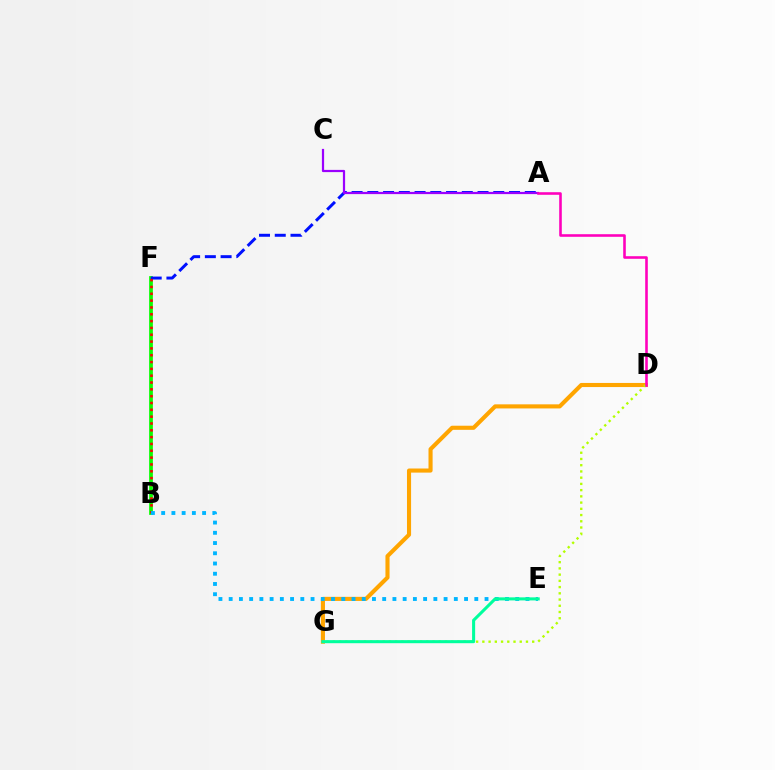{('B', 'F'): [{'color': '#08ff00', 'line_style': 'solid', 'thickness': 2.69}, {'color': '#ff0000', 'line_style': 'dotted', 'thickness': 1.85}], ('A', 'F'): [{'color': '#0010ff', 'line_style': 'dashed', 'thickness': 2.14}], ('D', 'G'): [{'color': '#ffa500', 'line_style': 'solid', 'thickness': 2.95}, {'color': '#b3ff00', 'line_style': 'dotted', 'thickness': 1.69}], ('A', 'C'): [{'color': '#9b00ff', 'line_style': 'solid', 'thickness': 1.6}], ('A', 'D'): [{'color': '#ff00bd', 'line_style': 'solid', 'thickness': 1.87}], ('B', 'E'): [{'color': '#00b5ff', 'line_style': 'dotted', 'thickness': 2.78}], ('E', 'G'): [{'color': '#00ff9d', 'line_style': 'solid', 'thickness': 2.2}]}